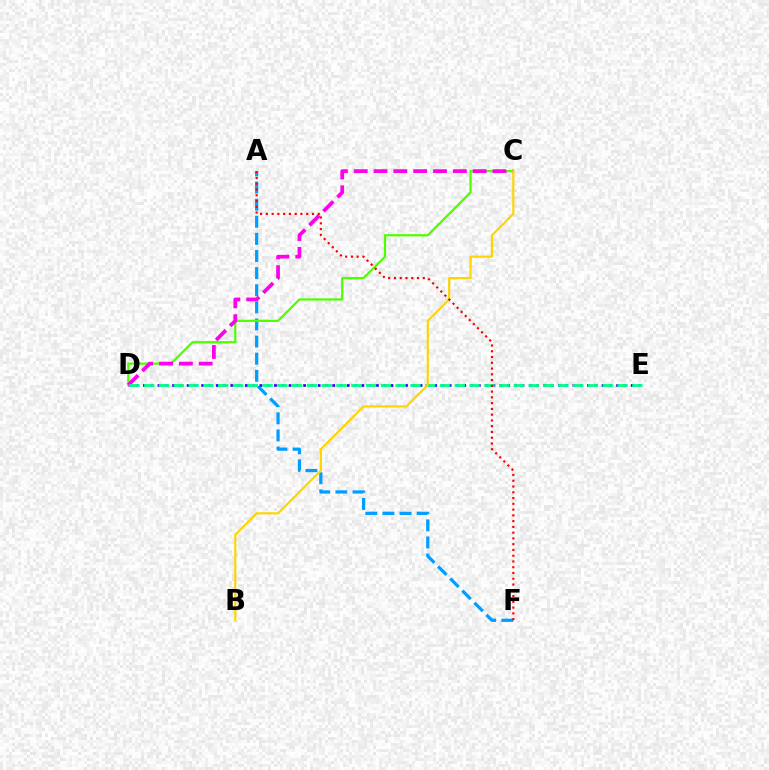{('A', 'F'): [{'color': '#009eff', 'line_style': 'dashed', 'thickness': 2.33}, {'color': '#ff0000', 'line_style': 'dotted', 'thickness': 1.57}], ('D', 'E'): [{'color': '#3700ff', 'line_style': 'dotted', 'thickness': 1.98}, {'color': '#00ff86', 'line_style': 'dashed', 'thickness': 2.01}], ('C', 'D'): [{'color': '#4fff00', 'line_style': 'solid', 'thickness': 1.61}, {'color': '#ff00ed', 'line_style': 'dashed', 'thickness': 2.69}], ('B', 'C'): [{'color': '#ffd500', 'line_style': 'solid', 'thickness': 1.55}]}